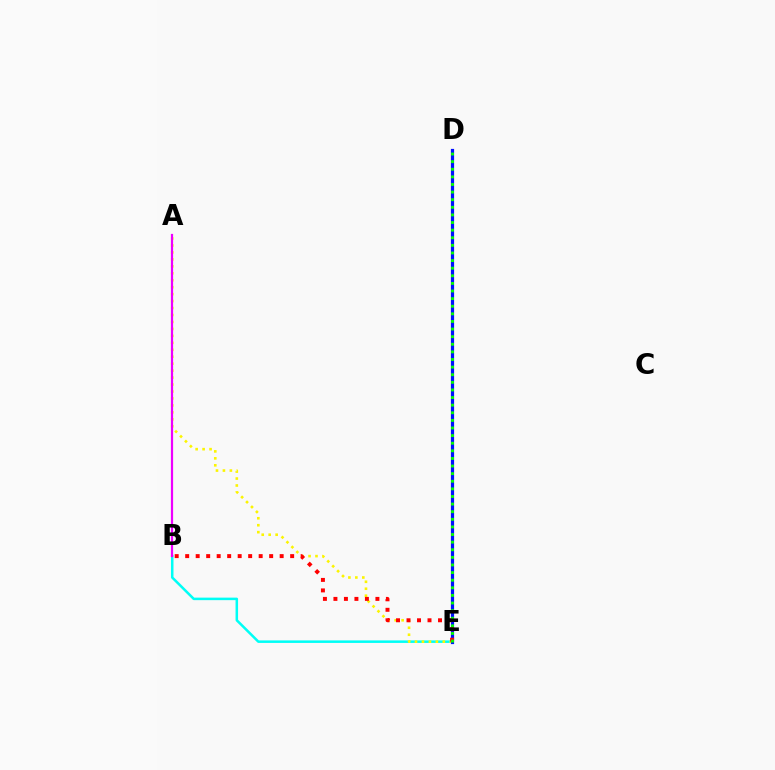{('B', 'E'): [{'color': '#00fff6', 'line_style': 'solid', 'thickness': 1.81}, {'color': '#ff0000', 'line_style': 'dotted', 'thickness': 2.85}], ('A', 'E'): [{'color': '#fcf500', 'line_style': 'dotted', 'thickness': 1.89}], ('D', 'E'): [{'color': '#0010ff', 'line_style': 'solid', 'thickness': 2.31}, {'color': '#08ff00', 'line_style': 'dotted', 'thickness': 2.07}], ('A', 'B'): [{'color': '#ee00ff', 'line_style': 'solid', 'thickness': 1.59}]}